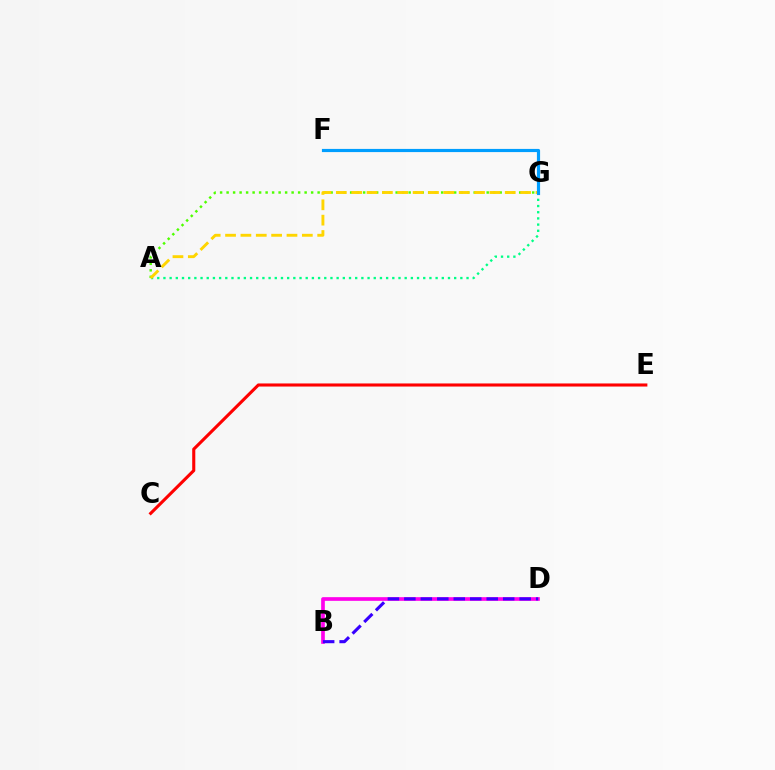{('A', 'G'): [{'color': '#00ff86', 'line_style': 'dotted', 'thickness': 1.68}, {'color': '#4fff00', 'line_style': 'dotted', 'thickness': 1.77}, {'color': '#ffd500', 'line_style': 'dashed', 'thickness': 2.09}], ('B', 'D'): [{'color': '#ff00ed', 'line_style': 'solid', 'thickness': 2.64}, {'color': '#3700ff', 'line_style': 'dashed', 'thickness': 2.24}], ('C', 'E'): [{'color': '#ff0000', 'line_style': 'solid', 'thickness': 2.22}], ('F', 'G'): [{'color': '#009eff', 'line_style': 'solid', 'thickness': 2.28}]}